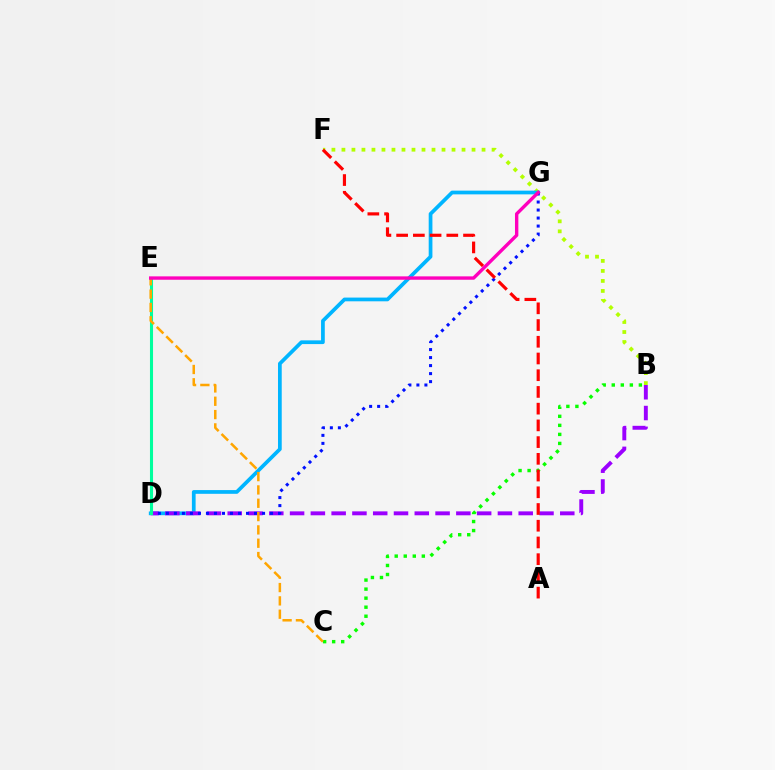{('B', 'F'): [{'color': '#b3ff00', 'line_style': 'dotted', 'thickness': 2.72}], ('D', 'G'): [{'color': '#00b5ff', 'line_style': 'solid', 'thickness': 2.68}, {'color': '#0010ff', 'line_style': 'dotted', 'thickness': 2.18}], ('B', 'C'): [{'color': '#08ff00', 'line_style': 'dotted', 'thickness': 2.46}], ('B', 'D'): [{'color': '#9b00ff', 'line_style': 'dashed', 'thickness': 2.82}], ('D', 'E'): [{'color': '#00ff9d', 'line_style': 'solid', 'thickness': 2.21}], ('A', 'F'): [{'color': '#ff0000', 'line_style': 'dashed', 'thickness': 2.27}], ('C', 'E'): [{'color': '#ffa500', 'line_style': 'dashed', 'thickness': 1.81}], ('E', 'G'): [{'color': '#ff00bd', 'line_style': 'solid', 'thickness': 2.43}]}